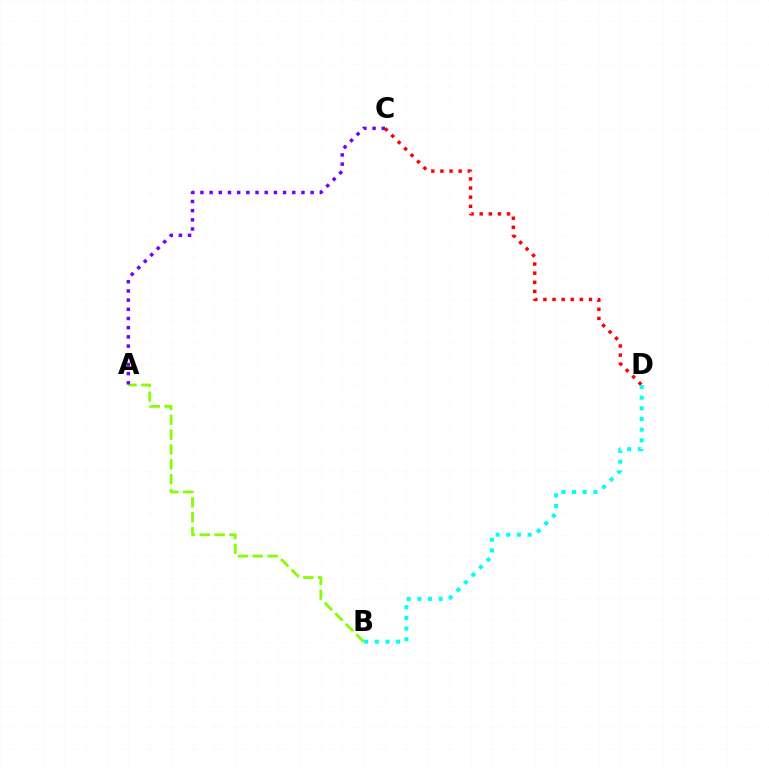{('C', 'D'): [{'color': '#ff0000', 'line_style': 'dotted', 'thickness': 2.48}], ('A', 'B'): [{'color': '#84ff00', 'line_style': 'dashed', 'thickness': 2.02}], ('B', 'D'): [{'color': '#00fff6', 'line_style': 'dotted', 'thickness': 2.9}], ('A', 'C'): [{'color': '#7200ff', 'line_style': 'dotted', 'thickness': 2.5}]}